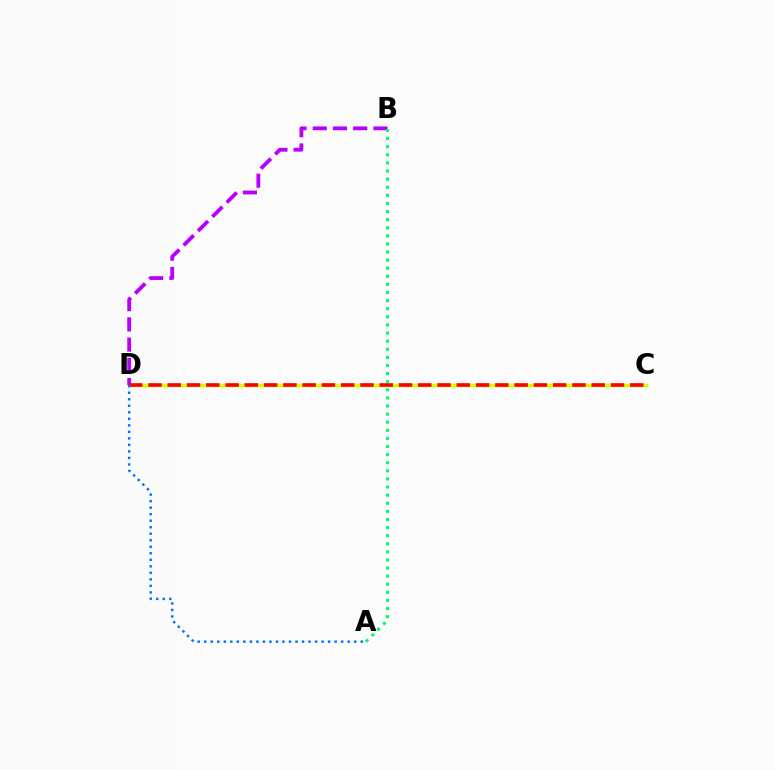{('C', 'D'): [{'color': '#d1ff00', 'line_style': 'solid', 'thickness': 2.51}, {'color': '#ff0000', 'line_style': 'dashed', 'thickness': 2.62}], ('B', 'D'): [{'color': '#b900ff', 'line_style': 'dashed', 'thickness': 2.75}], ('A', 'B'): [{'color': '#00ff5c', 'line_style': 'dotted', 'thickness': 2.2}], ('A', 'D'): [{'color': '#0074ff', 'line_style': 'dotted', 'thickness': 1.77}]}